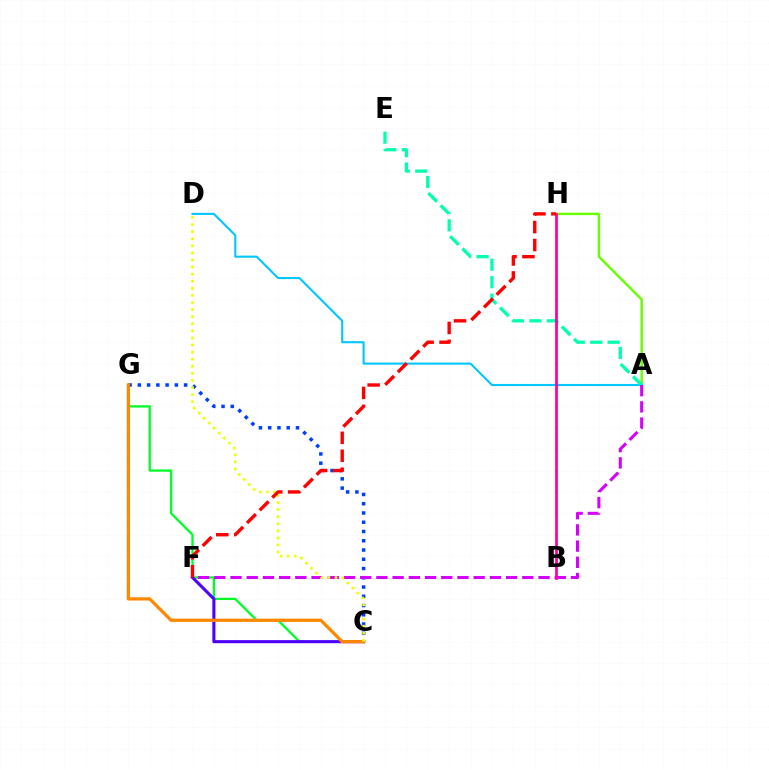{('C', 'G'): [{'color': '#00ff27', 'line_style': 'solid', 'thickness': 1.65}, {'color': '#003fff', 'line_style': 'dotted', 'thickness': 2.51}, {'color': '#ff8800', 'line_style': 'solid', 'thickness': 2.34}], ('A', 'H'): [{'color': '#66ff00', 'line_style': 'solid', 'thickness': 1.73}], ('A', 'D'): [{'color': '#00c7ff', 'line_style': 'solid', 'thickness': 1.51}], ('A', 'E'): [{'color': '#00ffaf', 'line_style': 'dashed', 'thickness': 2.37}], ('A', 'F'): [{'color': '#d600ff', 'line_style': 'dashed', 'thickness': 2.2}], ('C', 'F'): [{'color': '#4f00ff', 'line_style': 'solid', 'thickness': 2.22}], ('B', 'H'): [{'color': '#ff00a0', 'line_style': 'solid', 'thickness': 1.98}], ('C', 'D'): [{'color': '#eeff00', 'line_style': 'dotted', 'thickness': 1.92}], ('F', 'H'): [{'color': '#ff0000', 'line_style': 'dashed', 'thickness': 2.44}]}